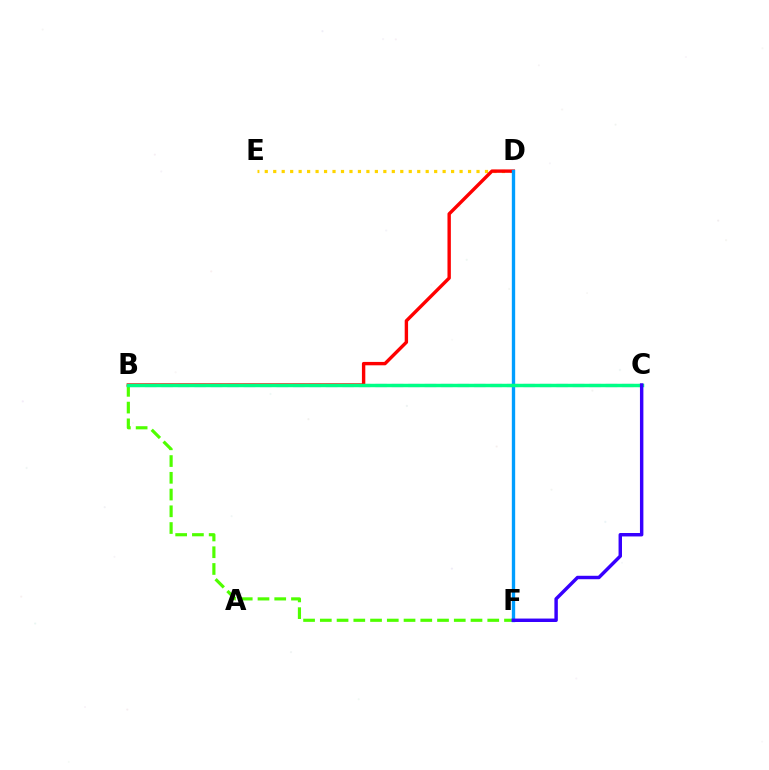{('B', 'C'): [{'color': '#ff00ed', 'line_style': 'dashed', 'thickness': 2.24}, {'color': '#00ff86', 'line_style': 'solid', 'thickness': 2.49}], ('B', 'F'): [{'color': '#4fff00', 'line_style': 'dashed', 'thickness': 2.27}], ('D', 'E'): [{'color': '#ffd500', 'line_style': 'dotted', 'thickness': 2.3}], ('B', 'D'): [{'color': '#ff0000', 'line_style': 'solid', 'thickness': 2.44}], ('D', 'F'): [{'color': '#009eff', 'line_style': 'solid', 'thickness': 2.41}], ('C', 'F'): [{'color': '#3700ff', 'line_style': 'solid', 'thickness': 2.48}]}